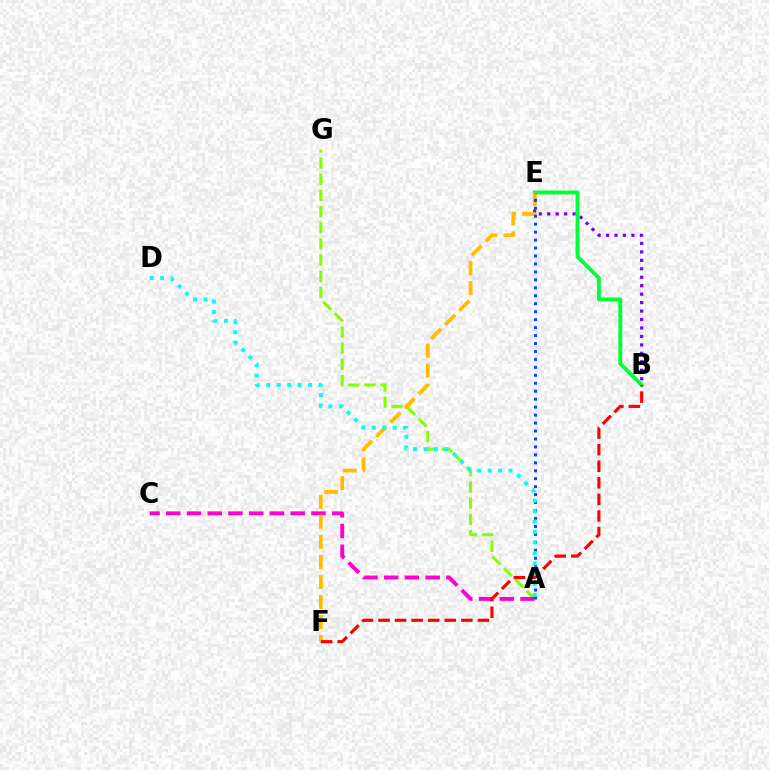{('A', 'G'): [{'color': '#84ff00', 'line_style': 'dashed', 'thickness': 2.19}], ('B', 'E'): [{'color': '#7200ff', 'line_style': 'dotted', 'thickness': 2.3}, {'color': '#00ff39', 'line_style': 'solid', 'thickness': 2.79}], ('A', 'C'): [{'color': '#ff00cf', 'line_style': 'dashed', 'thickness': 2.82}], ('E', 'F'): [{'color': '#ffbd00', 'line_style': 'dashed', 'thickness': 2.72}], ('B', 'F'): [{'color': '#ff0000', 'line_style': 'dashed', 'thickness': 2.25}], ('A', 'E'): [{'color': '#004bff', 'line_style': 'dotted', 'thickness': 2.16}], ('A', 'D'): [{'color': '#00fff6', 'line_style': 'dotted', 'thickness': 2.84}]}